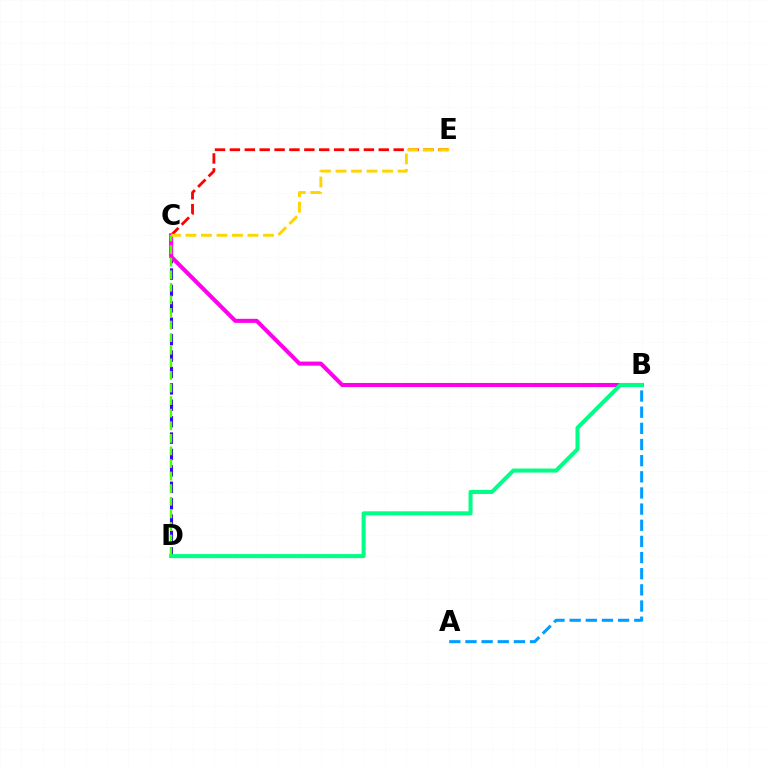{('C', 'D'): [{'color': '#3700ff', 'line_style': 'dashed', 'thickness': 2.23}, {'color': '#4fff00', 'line_style': 'dashed', 'thickness': 1.71}], ('C', 'E'): [{'color': '#ff0000', 'line_style': 'dashed', 'thickness': 2.02}, {'color': '#ffd500', 'line_style': 'dashed', 'thickness': 2.11}], ('B', 'C'): [{'color': '#ff00ed', 'line_style': 'solid', 'thickness': 2.93}], ('A', 'B'): [{'color': '#009eff', 'line_style': 'dashed', 'thickness': 2.19}], ('B', 'D'): [{'color': '#00ff86', 'line_style': 'solid', 'thickness': 2.91}]}